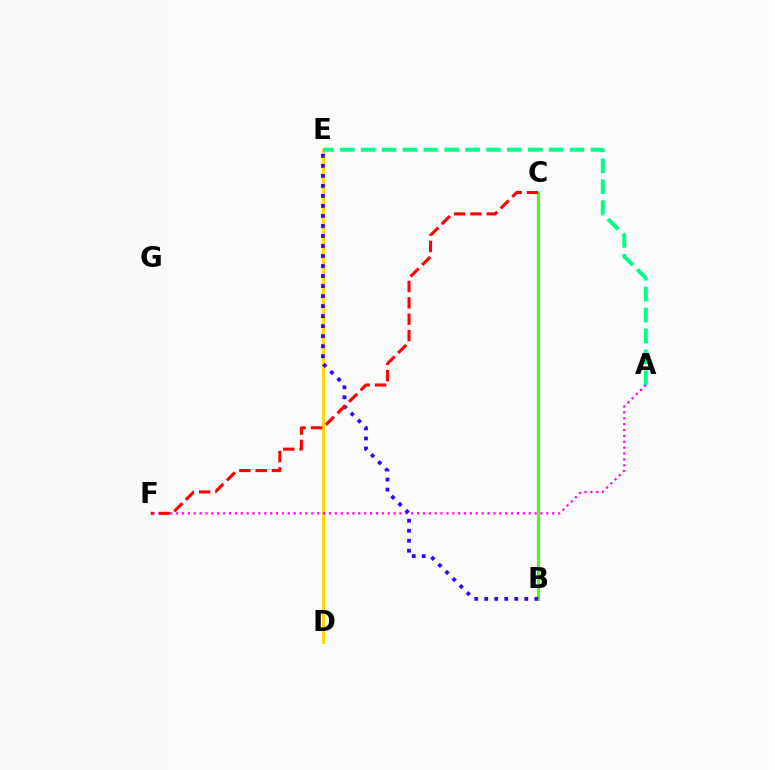{('D', 'E'): [{'color': '#ffd500', 'line_style': 'solid', 'thickness': 2.09}], ('B', 'C'): [{'color': '#009eff', 'line_style': 'dotted', 'thickness': 2.18}, {'color': '#4fff00', 'line_style': 'solid', 'thickness': 2.12}], ('A', 'E'): [{'color': '#00ff86', 'line_style': 'dashed', 'thickness': 2.84}], ('A', 'F'): [{'color': '#ff00ed', 'line_style': 'dotted', 'thickness': 1.6}], ('B', 'E'): [{'color': '#3700ff', 'line_style': 'dotted', 'thickness': 2.72}], ('C', 'F'): [{'color': '#ff0000', 'line_style': 'dashed', 'thickness': 2.22}]}